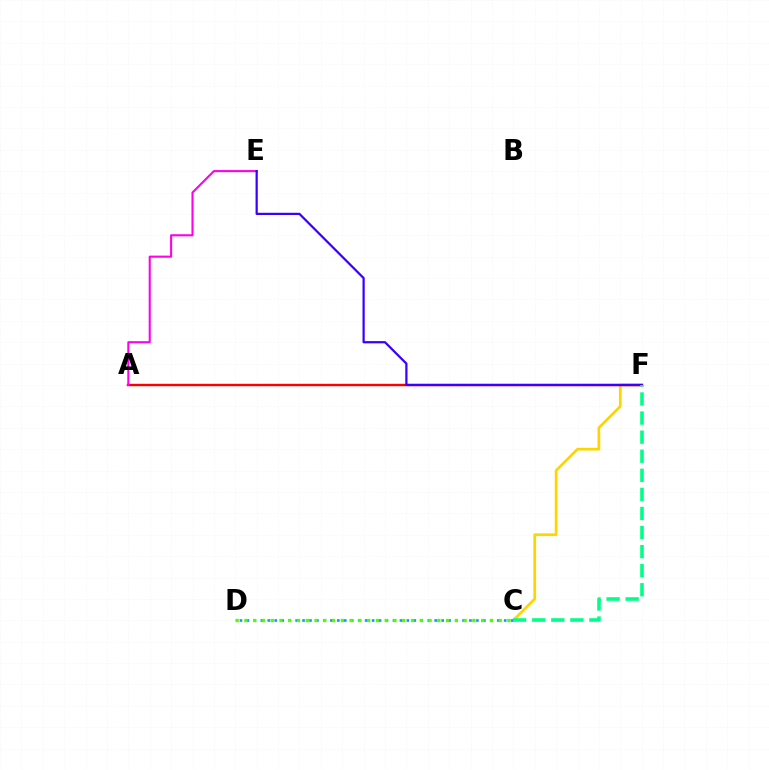{('C', 'F'): [{'color': '#ffd500', 'line_style': 'solid', 'thickness': 1.97}, {'color': '#00ff86', 'line_style': 'dashed', 'thickness': 2.59}], ('A', 'F'): [{'color': '#ff0000', 'line_style': 'solid', 'thickness': 1.73}], ('A', 'E'): [{'color': '#ff00ed', 'line_style': 'solid', 'thickness': 1.51}], ('E', 'F'): [{'color': '#3700ff', 'line_style': 'solid', 'thickness': 1.6}], ('C', 'D'): [{'color': '#009eff', 'line_style': 'dotted', 'thickness': 1.89}, {'color': '#4fff00', 'line_style': 'dotted', 'thickness': 2.38}]}